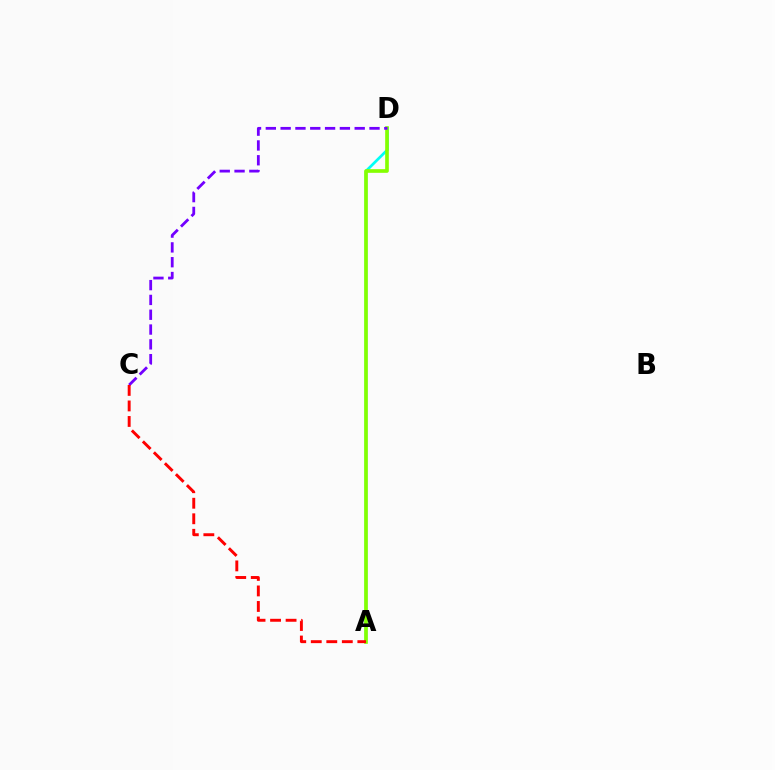{('A', 'D'): [{'color': '#00fff6', 'line_style': 'solid', 'thickness': 1.96}, {'color': '#84ff00', 'line_style': 'solid', 'thickness': 2.63}], ('C', 'D'): [{'color': '#7200ff', 'line_style': 'dashed', 'thickness': 2.01}], ('A', 'C'): [{'color': '#ff0000', 'line_style': 'dashed', 'thickness': 2.11}]}